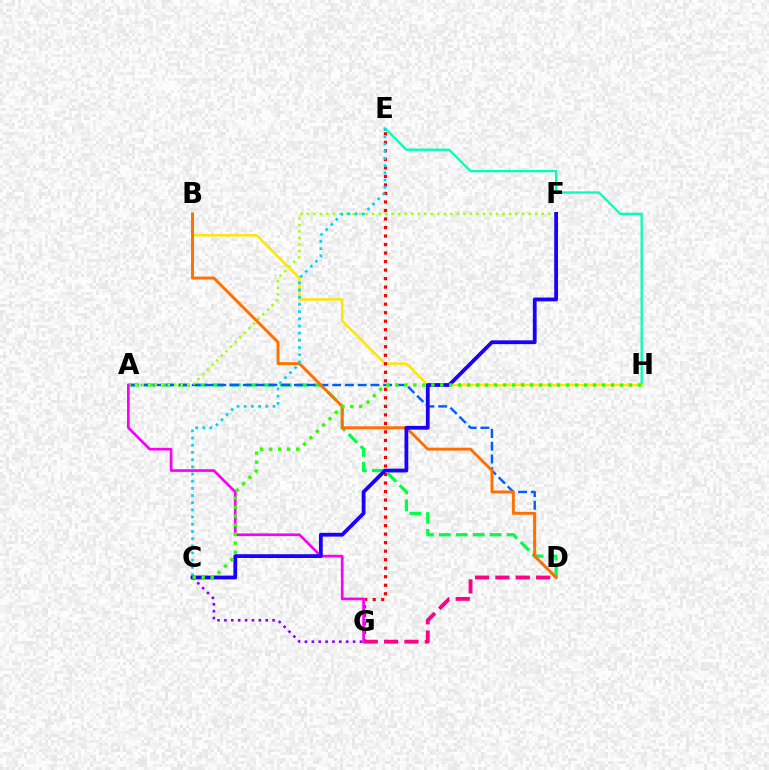{('E', 'H'): [{'color': '#00ffbb', 'line_style': 'solid', 'thickness': 1.65}], ('A', 'D'): [{'color': '#00ff45', 'line_style': 'dashed', 'thickness': 2.3}, {'color': '#005dff', 'line_style': 'dashed', 'thickness': 1.73}], ('D', 'G'): [{'color': '#ff0088', 'line_style': 'dashed', 'thickness': 2.77}], ('A', 'F'): [{'color': '#a2ff00', 'line_style': 'dotted', 'thickness': 1.77}], ('B', 'H'): [{'color': '#ffe600', 'line_style': 'solid', 'thickness': 1.77}], ('C', 'G'): [{'color': '#8a00ff', 'line_style': 'dotted', 'thickness': 1.87}], ('B', 'D'): [{'color': '#ff7000', 'line_style': 'solid', 'thickness': 2.11}], ('E', 'G'): [{'color': '#ff0000', 'line_style': 'dotted', 'thickness': 2.31}], ('A', 'G'): [{'color': '#fa00f9', 'line_style': 'solid', 'thickness': 1.93}], ('C', 'E'): [{'color': '#00d3ff', 'line_style': 'dotted', 'thickness': 1.95}], ('C', 'F'): [{'color': '#1900ff', 'line_style': 'solid', 'thickness': 2.72}], ('C', 'H'): [{'color': '#31ff00', 'line_style': 'dotted', 'thickness': 2.44}]}